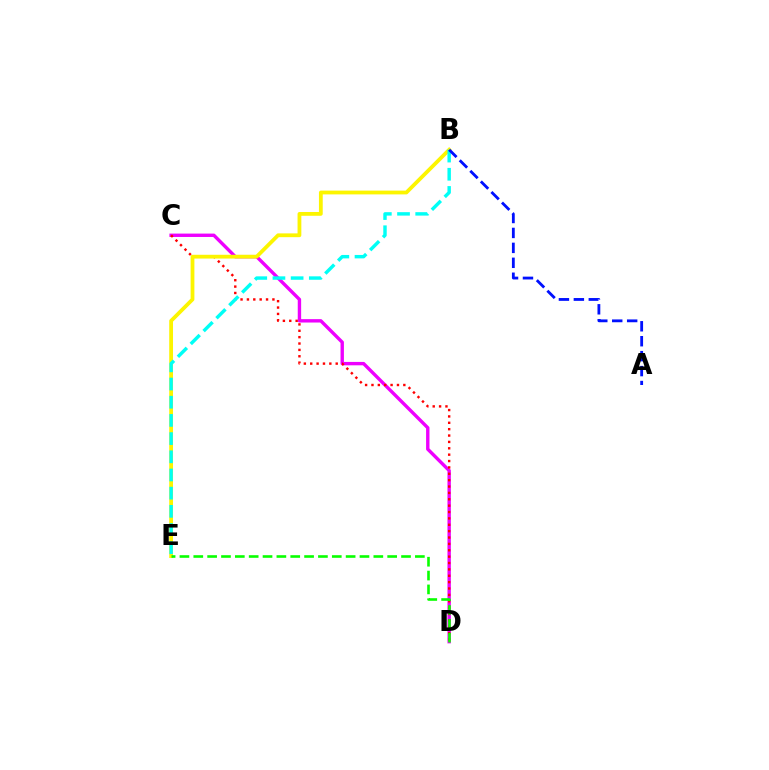{('C', 'D'): [{'color': '#ee00ff', 'line_style': 'solid', 'thickness': 2.44}, {'color': '#ff0000', 'line_style': 'dotted', 'thickness': 1.73}], ('B', 'E'): [{'color': '#fcf500', 'line_style': 'solid', 'thickness': 2.73}, {'color': '#00fff6', 'line_style': 'dashed', 'thickness': 2.47}], ('A', 'B'): [{'color': '#0010ff', 'line_style': 'dashed', 'thickness': 2.03}], ('D', 'E'): [{'color': '#08ff00', 'line_style': 'dashed', 'thickness': 1.88}]}